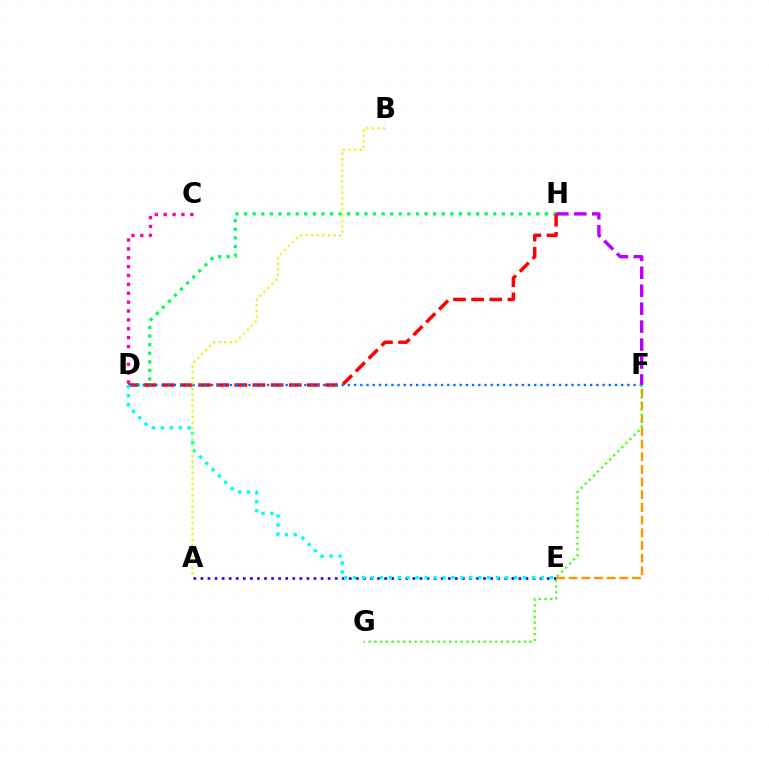{('F', 'H'): [{'color': '#b900ff', 'line_style': 'dashed', 'thickness': 2.44}], ('D', 'H'): [{'color': '#00ff5c', 'line_style': 'dotted', 'thickness': 2.33}, {'color': '#ff0000', 'line_style': 'dashed', 'thickness': 2.47}], ('C', 'D'): [{'color': '#ff00ac', 'line_style': 'dotted', 'thickness': 2.41}], ('A', 'E'): [{'color': '#2500ff', 'line_style': 'dotted', 'thickness': 1.92}], ('E', 'F'): [{'color': '#ff9400', 'line_style': 'dashed', 'thickness': 1.72}], ('D', 'E'): [{'color': '#00fff6', 'line_style': 'dotted', 'thickness': 2.43}], ('D', 'F'): [{'color': '#0074ff', 'line_style': 'dotted', 'thickness': 1.69}], ('F', 'G'): [{'color': '#3dff00', 'line_style': 'dotted', 'thickness': 1.56}], ('A', 'B'): [{'color': '#d1ff00', 'line_style': 'dotted', 'thickness': 1.52}]}